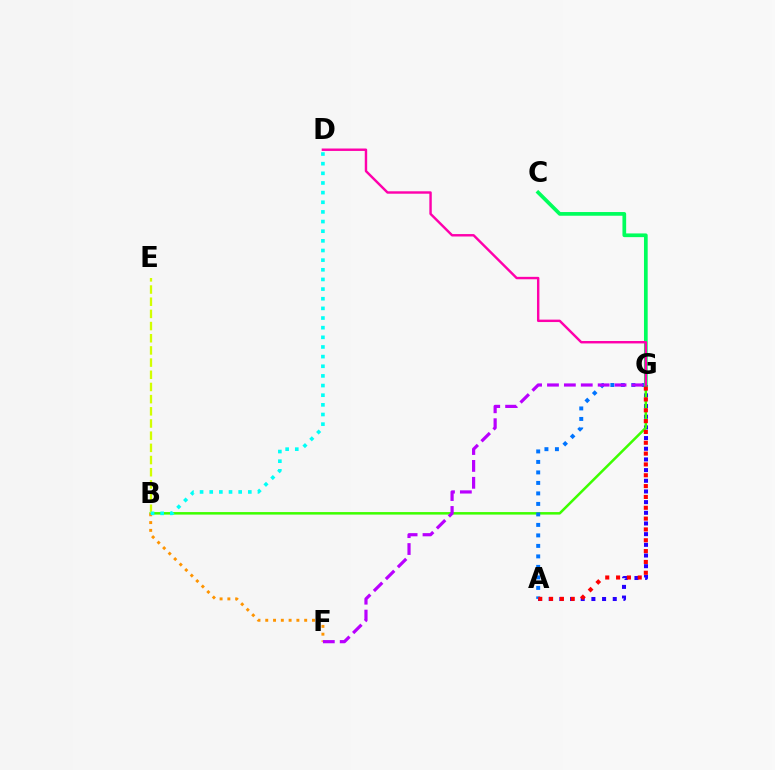{('A', 'G'): [{'color': '#2500ff', 'line_style': 'dotted', 'thickness': 2.9}, {'color': '#0074ff', 'line_style': 'dotted', 'thickness': 2.85}, {'color': '#ff0000', 'line_style': 'dotted', 'thickness': 2.94}], ('B', 'G'): [{'color': '#3dff00', 'line_style': 'solid', 'thickness': 1.81}], ('B', 'F'): [{'color': '#ff9400', 'line_style': 'dotted', 'thickness': 2.11}], ('C', 'G'): [{'color': '#00ff5c', 'line_style': 'solid', 'thickness': 2.67}], ('F', 'G'): [{'color': '#b900ff', 'line_style': 'dashed', 'thickness': 2.29}], ('B', 'E'): [{'color': '#d1ff00', 'line_style': 'dashed', 'thickness': 1.65}], ('D', 'G'): [{'color': '#ff00ac', 'line_style': 'solid', 'thickness': 1.75}], ('B', 'D'): [{'color': '#00fff6', 'line_style': 'dotted', 'thickness': 2.62}]}